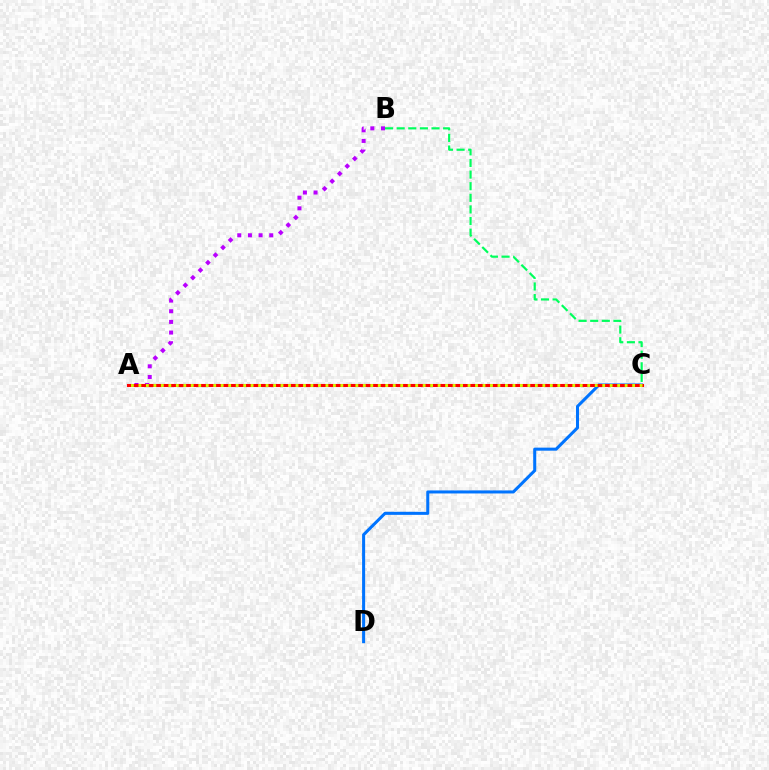{('A', 'B'): [{'color': '#b900ff', 'line_style': 'dotted', 'thickness': 2.89}], ('C', 'D'): [{'color': '#0074ff', 'line_style': 'solid', 'thickness': 2.19}], ('A', 'C'): [{'color': '#ff0000', 'line_style': 'solid', 'thickness': 2.21}, {'color': '#d1ff00', 'line_style': 'dotted', 'thickness': 2.03}], ('B', 'C'): [{'color': '#00ff5c', 'line_style': 'dashed', 'thickness': 1.58}]}